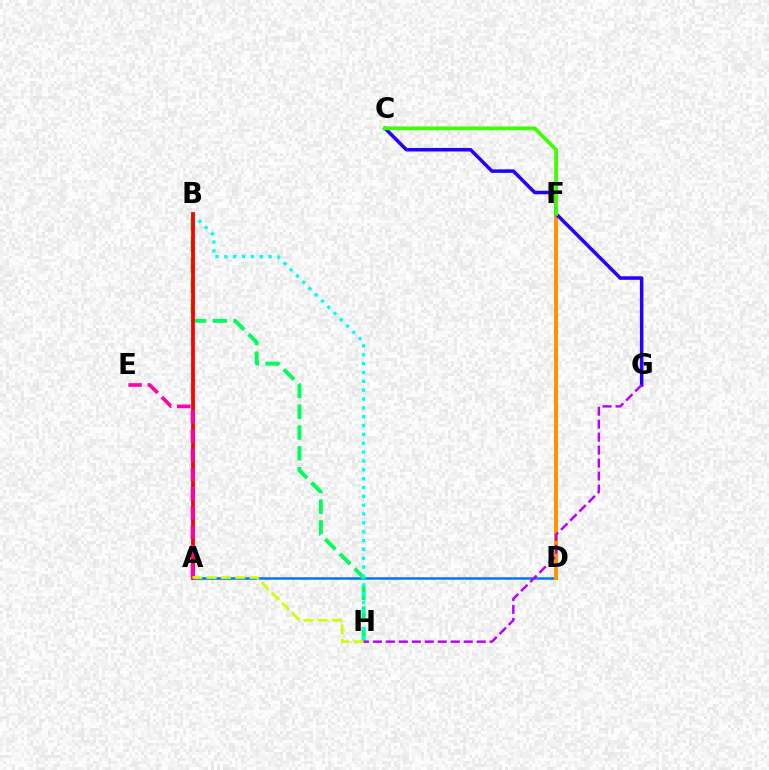{('A', 'D'): [{'color': '#0074ff', 'line_style': 'solid', 'thickness': 1.81}], ('D', 'F'): [{'color': '#ff9400', 'line_style': 'solid', 'thickness': 2.89}], ('B', 'H'): [{'color': '#00ff5c', 'line_style': 'dashed', 'thickness': 2.82}, {'color': '#00fff6', 'line_style': 'dotted', 'thickness': 2.4}], ('A', 'B'): [{'color': '#ff0000', 'line_style': 'solid', 'thickness': 2.71}], ('C', 'G'): [{'color': '#2500ff', 'line_style': 'solid', 'thickness': 2.54}], ('A', 'E'): [{'color': '#ff00ac', 'line_style': 'dashed', 'thickness': 2.61}], ('A', 'H'): [{'color': '#d1ff00', 'line_style': 'dashed', 'thickness': 1.95}], ('G', 'H'): [{'color': '#b900ff', 'line_style': 'dashed', 'thickness': 1.76}], ('C', 'F'): [{'color': '#3dff00', 'line_style': 'solid', 'thickness': 2.73}]}